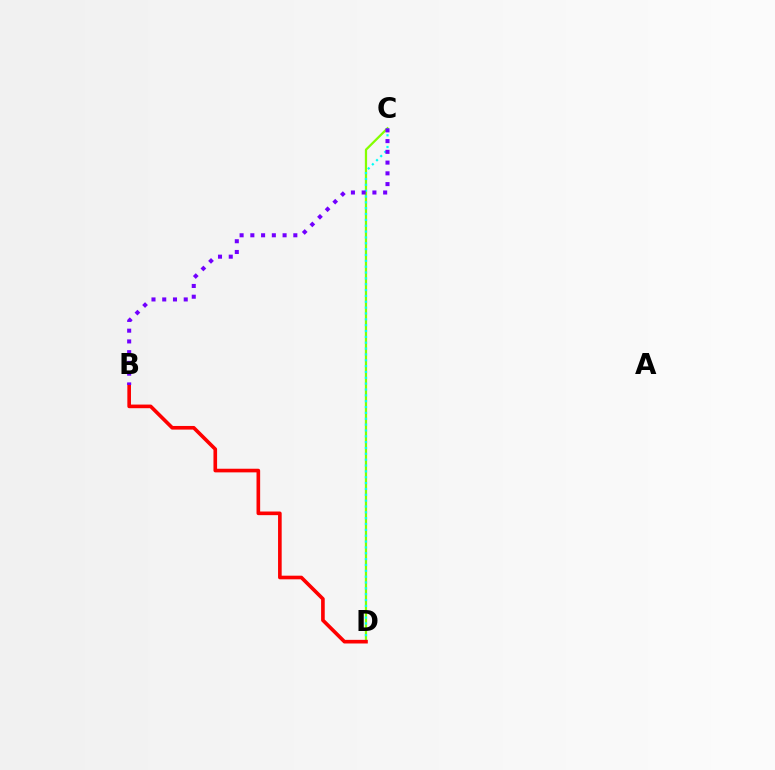{('C', 'D'): [{'color': '#84ff00', 'line_style': 'solid', 'thickness': 1.62}, {'color': '#00fff6', 'line_style': 'dotted', 'thickness': 1.59}], ('B', 'D'): [{'color': '#ff0000', 'line_style': 'solid', 'thickness': 2.62}], ('B', 'C'): [{'color': '#7200ff', 'line_style': 'dotted', 'thickness': 2.92}]}